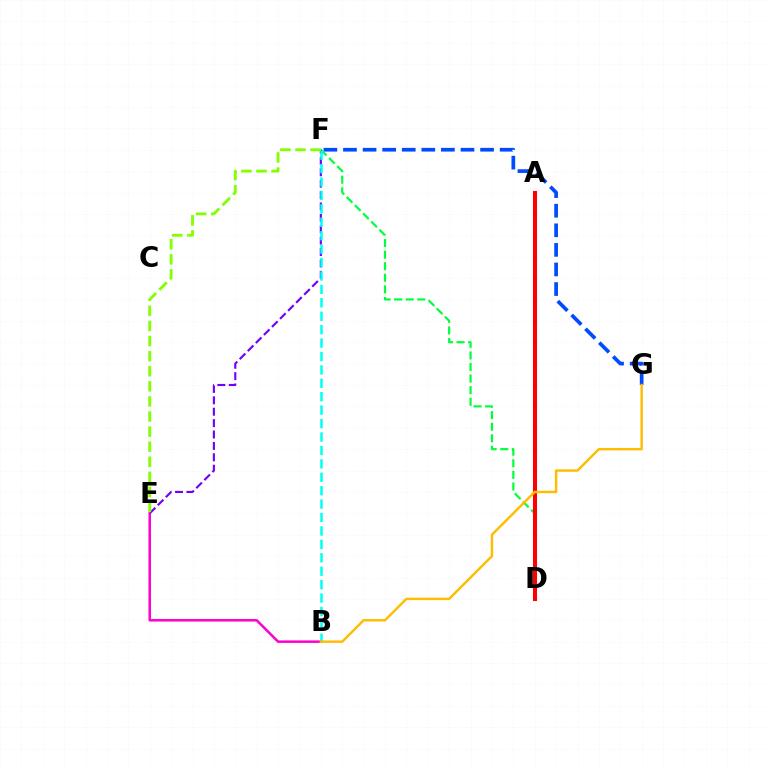{('F', 'G'): [{'color': '#004bff', 'line_style': 'dashed', 'thickness': 2.66}], ('B', 'E'): [{'color': '#ff00cf', 'line_style': 'solid', 'thickness': 1.81}], ('D', 'F'): [{'color': '#00ff39', 'line_style': 'dashed', 'thickness': 1.57}], ('E', 'F'): [{'color': '#7200ff', 'line_style': 'dashed', 'thickness': 1.55}, {'color': '#84ff00', 'line_style': 'dashed', 'thickness': 2.05}], ('B', 'F'): [{'color': '#00fff6', 'line_style': 'dashed', 'thickness': 1.82}], ('A', 'D'): [{'color': '#ff0000', 'line_style': 'solid', 'thickness': 2.9}], ('B', 'G'): [{'color': '#ffbd00', 'line_style': 'solid', 'thickness': 1.75}]}